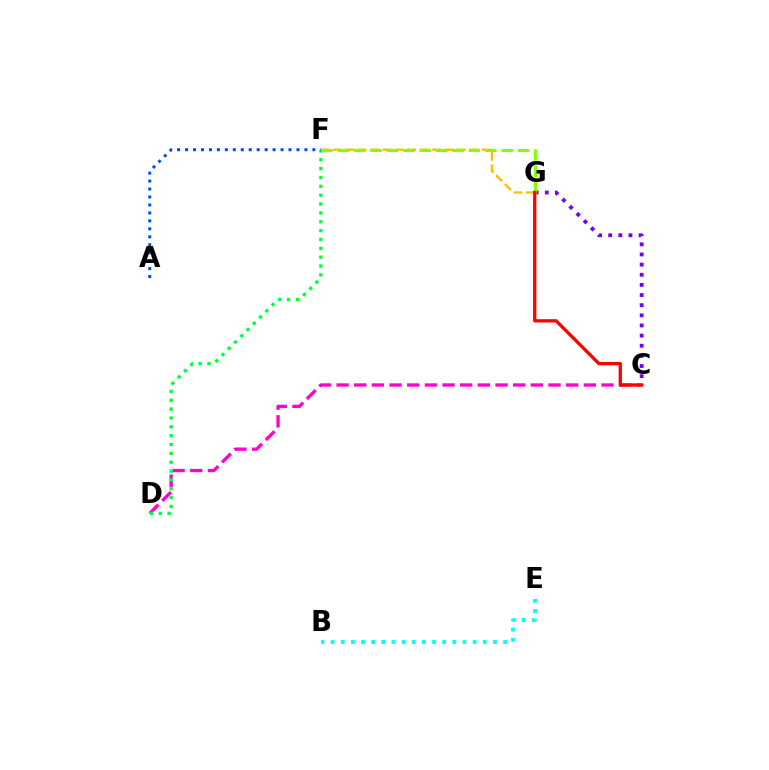{('C', 'G'): [{'color': '#7200ff', 'line_style': 'dotted', 'thickness': 2.75}, {'color': '#ff0000', 'line_style': 'solid', 'thickness': 2.38}], ('F', 'G'): [{'color': '#ffbd00', 'line_style': 'dashed', 'thickness': 1.69}, {'color': '#84ff00', 'line_style': 'dashed', 'thickness': 2.23}], ('C', 'D'): [{'color': '#ff00cf', 'line_style': 'dashed', 'thickness': 2.4}], ('D', 'F'): [{'color': '#00ff39', 'line_style': 'dotted', 'thickness': 2.41}], ('B', 'E'): [{'color': '#00fff6', 'line_style': 'dotted', 'thickness': 2.76}], ('A', 'F'): [{'color': '#004bff', 'line_style': 'dotted', 'thickness': 2.16}]}